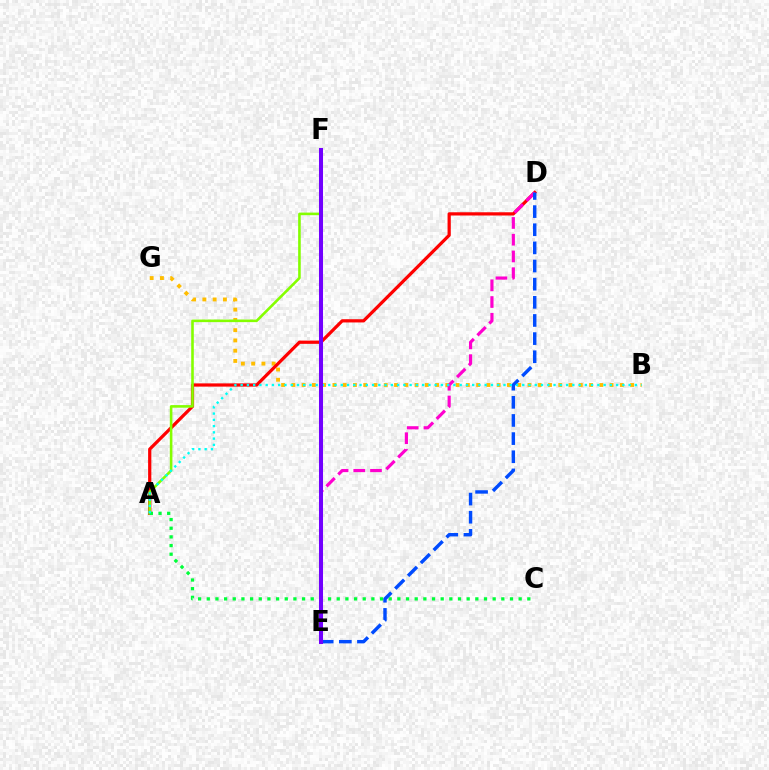{('B', 'G'): [{'color': '#ffbd00', 'line_style': 'dotted', 'thickness': 2.79}], ('A', 'D'): [{'color': '#ff0000', 'line_style': 'solid', 'thickness': 2.32}], ('A', 'F'): [{'color': '#84ff00', 'line_style': 'solid', 'thickness': 1.87}], ('A', 'C'): [{'color': '#00ff39', 'line_style': 'dotted', 'thickness': 2.35}], ('D', 'E'): [{'color': '#ff00cf', 'line_style': 'dashed', 'thickness': 2.27}, {'color': '#004bff', 'line_style': 'dashed', 'thickness': 2.46}], ('A', 'B'): [{'color': '#00fff6', 'line_style': 'dotted', 'thickness': 1.7}], ('E', 'F'): [{'color': '#7200ff', 'line_style': 'solid', 'thickness': 2.9}]}